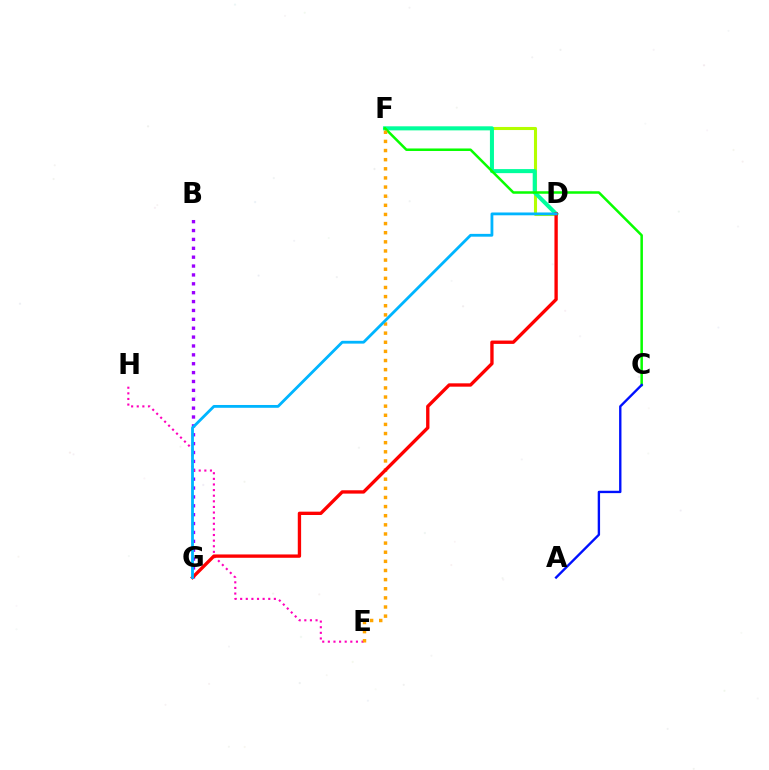{('B', 'G'): [{'color': '#9b00ff', 'line_style': 'dotted', 'thickness': 2.41}], ('E', 'H'): [{'color': '#ff00bd', 'line_style': 'dotted', 'thickness': 1.53}], ('D', 'F'): [{'color': '#b3ff00', 'line_style': 'solid', 'thickness': 2.22}, {'color': '#00ff9d', 'line_style': 'solid', 'thickness': 2.91}], ('C', 'F'): [{'color': '#08ff00', 'line_style': 'solid', 'thickness': 1.81}], ('A', 'C'): [{'color': '#0010ff', 'line_style': 'solid', 'thickness': 1.71}], ('E', 'F'): [{'color': '#ffa500', 'line_style': 'dotted', 'thickness': 2.48}], ('D', 'G'): [{'color': '#ff0000', 'line_style': 'solid', 'thickness': 2.41}, {'color': '#00b5ff', 'line_style': 'solid', 'thickness': 2.02}]}